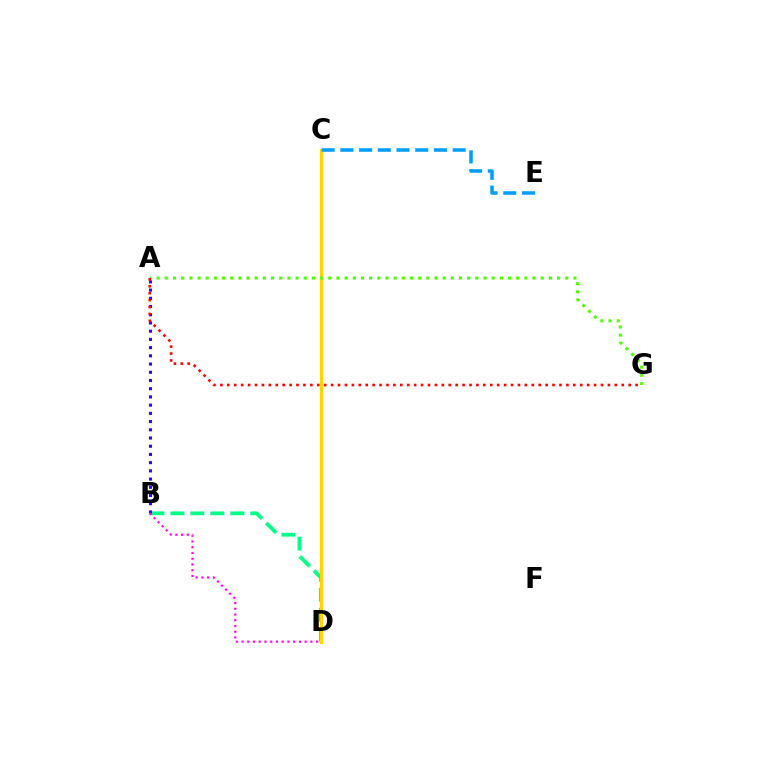{('B', 'D'): [{'color': '#00ff86', 'line_style': 'dashed', 'thickness': 2.71}, {'color': '#ff00ed', 'line_style': 'dotted', 'thickness': 1.56}], ('C', 'D'): [{'color': '#ffd500', 'line_style': 'solid', 'thickness': 2.28}], ('A', 'B'): [{'color': '#3700ff', 'line_style': 'dotted', 'thickness': 2.23}], ('A', 'G'): [{'color': '#4fff00', 'line_style': 'dotted', 'thickness': 2.22}, {'color': '#ff0000', 'line_style': 'dotted', 'thickness': 1.88}], ('C', 'E'): [{'color': '#009eff', 'line_style': 'dashed', 'thickness': 2.54}]}